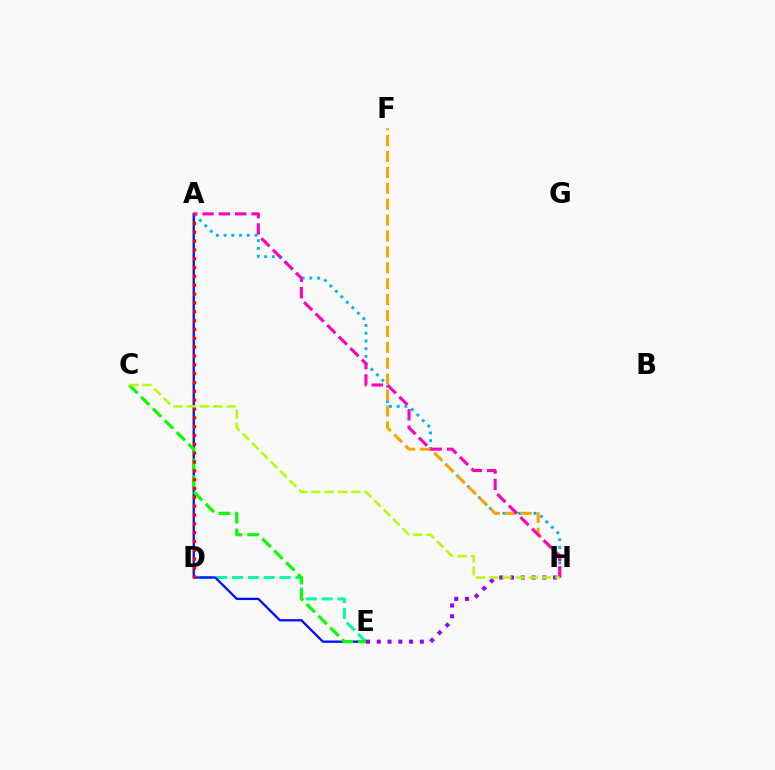{('A', 'H'): [{'color': '#00b5ff', 'line_style': 'dotted', 'thickness': 2.1}, {'color': '#ff00bd', 'line_style': 'dashed', 'thickness': 2.22}], ('D', 'E'): [{'color': '#00ff9d', 'line_style': 'dashed', 'thickness': 2.16}], ('F', 'H'): [{'color': '#ffa500', 'line_style': 'dashed', 'thickness': 2.16}], ('A', 'E'): [{'color': '#0010ff', 'line_style': 'solid', 'thickness': 1.66}], ('C', 'E'): [{'color': '#08ff00', 'line_style': 'dashed', 'thickness': 2.27}], ('A', 'D'): [{'color': '#ff0000', 'line_style': 'dotted', 'thickness': 2.4}], ('E', 'H'): [{'color': '#9b00ff', 'line_style': 'dotted', 'thickness': 2.93}], ('C', 'H'): [{'color': '#b3ff00', 'line_style': 'dashed', 'thickness': 1.8}]}